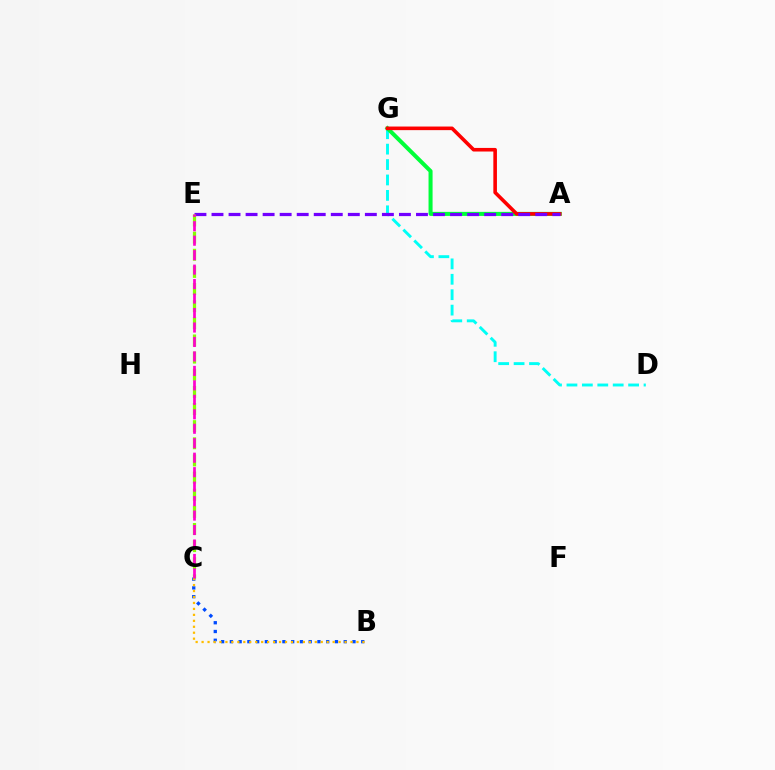{('B', 'C'): [{'color': '#004bff', 'line_style': 'dotted', 'thickness': 2.38}, {'color': '#ffbd00', 'line_style': 'dotted', 'thickness': 1.62}], ('D', 'G'): [{'color': '#00fff6', 'line_style': 'dashed', 'thickness': 2.09}], ('A', 'G'): [{'color': '#00ff39', 'line_style': 'solid', 'thickness': 2.91}, {'color': '#ff0000', 'line_style': 'solid', 'thickness': 2.59}], ('A', 'E'): [{'color': '#7200ff', 'line_style': 'dashed', 'thickness': 2.31}], ('C', 'E'): [{'color': '#84ff00', 'line_style': 'dashed', 'thickness': 2.33}, {'color': '#ff00cf', 'line_style': 'dashed', 'thickness': 1.97}]}